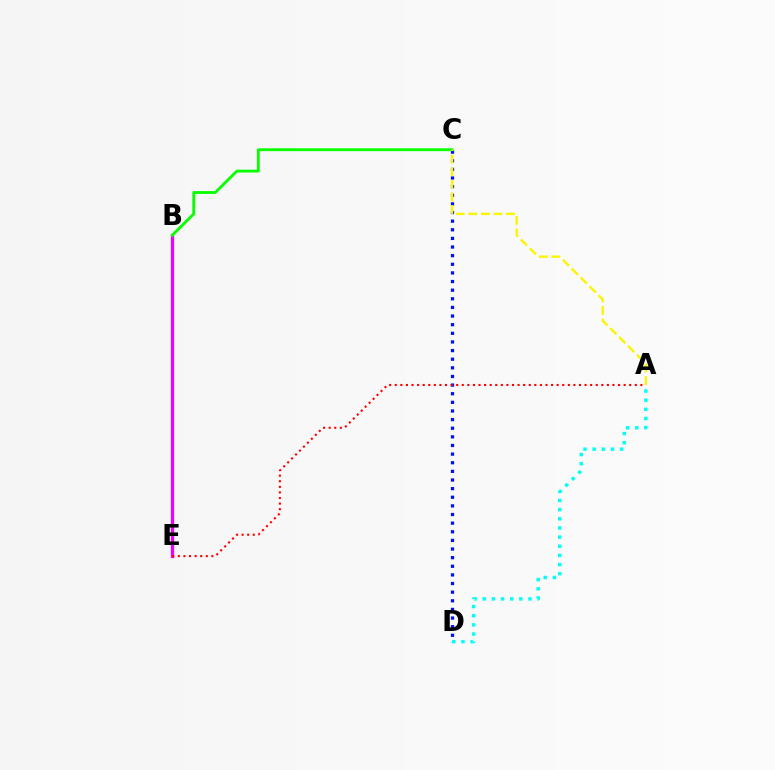{('C', 'D'): [{'color': '#0010ff', 'line_style': 'dotted', 'thickness': 2.34}], ('B', 'E'): [{'color': '#ee00ff', 'line_style': 'solid', 'thickness': 2.33}], ('A', 'D'): [{'color': '#00fff6', 'line_style': 'dotted', 'thickness': 2.49}], ('B', 'C'): [{'color': '#08ff00', 'line_style': 'solid', 'thickness': 2.05}], ('A', 'E'): [{'color': '#ff0000', 'line_style': 'dotted', 'thickness': 1.52}], ('A', 'C'): [{'color': '#fcf500', 'line_style': 'dashed', 'thickness': 1.71}]}